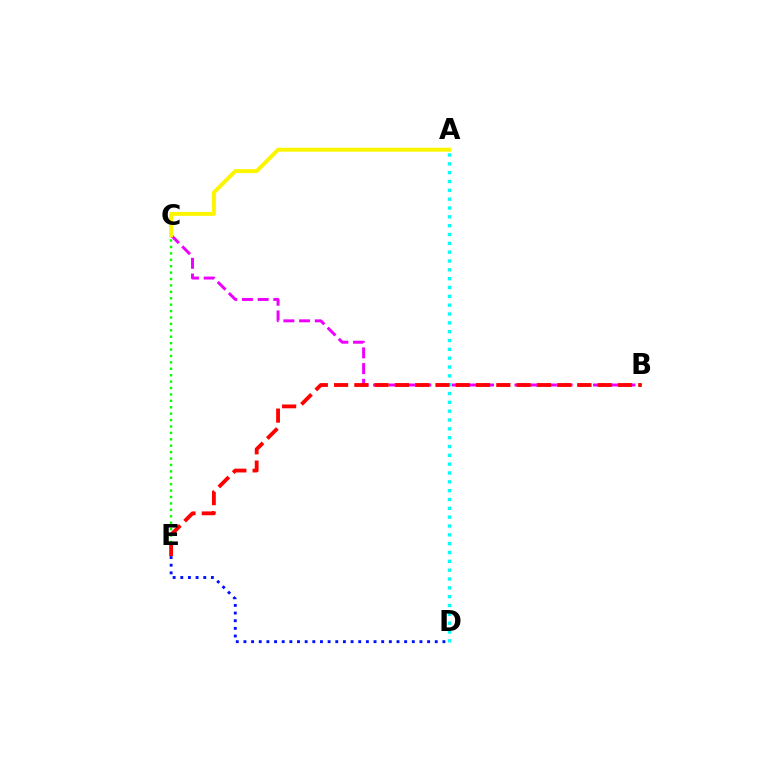{('B', 'C'): [{'color': '#ee00ff', 'line_style': 'dashed', 'thickness': 2.13}], ('C', 'E'): [{'color': '#08ff00', 'line_style': 'dotted', 'thickness': 1.74}], ('A', 'D'): [{'color': '#00fff6', 'line_style': 'dotted', 'thickness': 2.4}], ('A', 'C'): [{'color': '#fcf500', 'line_style': 'solid', 'thickness': 2.84}], ('D', 'E'): [{'color': '#0010ff', 'line_style': 'dotted', 'thickness': 2.08}], ('B', 'E'): [{'color': '#ff0000', 'line_style': 'dashed', 'thickness': 2.75}]}